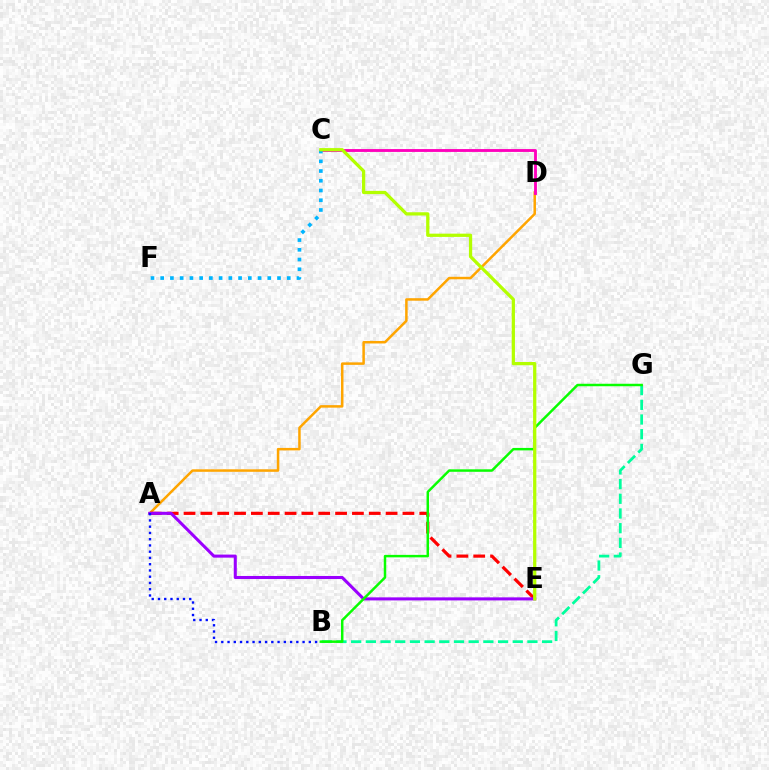{('A', 'D'): [{'color': '#ffa500', 'line_style': 'solid', 'thickness': 1.8}], ('A', 'E'): [{'color': '#ff0000', 'line_style': 'dashed', 'thickness': 2.29}, {'color': '#9b00ff', 'line_style': 'solid', 'thickness': 2.19}], ('B', 'G'): [{'color': '#00ff9d', 'line_style': 'dashed', 'thickness': 2.0}, {'color': '#08ff00', 'line_style': 'solid', 'thickness': 1.78}], ('A', 'B'): [{'color': '#0010ff', 'line_style': 'dotted', 'thickness': 1.7}], ('C', 'D'): [{'color': '#ff00bd', 'line_style': 'solid', 'thickness': 2.06}], ('C', 'F'): [{'color': '#00b5ff', 'line_style': 'dotted', 'thickness': 2.65}], ('C', 'E'): [{'color': '#b3ff00', 'line_style': 'solid', 'thickness': 2.34}]}